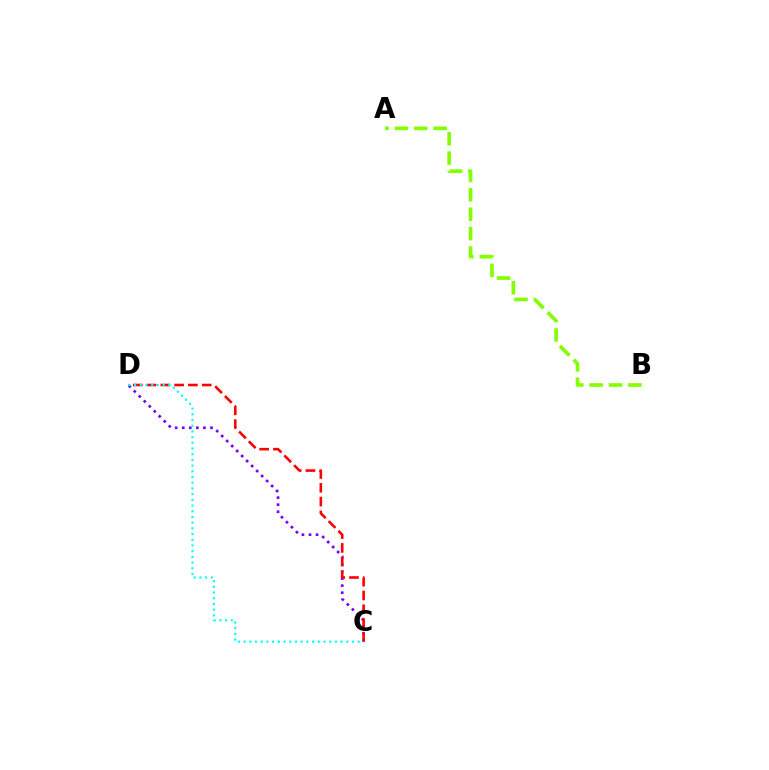{('C', 'D'): [{'color': '#7200ff', 'line_style': 'dotted', 'thickness': 1.92}, {'color': '#ff0000', 'line_style': 'dashed', 'thickness': 1.87}, {'color': '#00fff6', 'line_style': 'dotted', 'thickness': 1.55}], ('A', 'B'): [{'color': '#84ff00', 'line_style': 'dashed', 'thickness': 2.63}]}